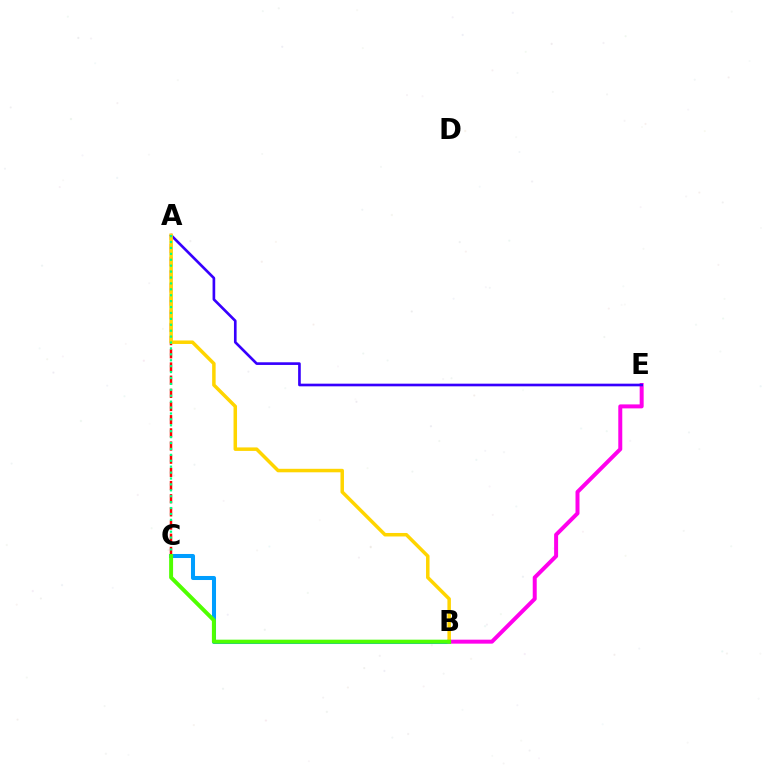{('A', 'C'): [{'color': '#ff0000', 'line_style': 'dashed', 'thickness': 1.79}, {'color': '#00ff86', 'line_style': 'dotted', 'thickness': 1.61}], ('B', 'E'): [{'color': '#ff00ed', 'line_style': 'solid', 'thickness': 2.87}], ('A', 'E'): [{'color': '#3700ff', 'line_style': 'solid', 'thickness': 1.91}], ('B', 'C'): [{'color': '#009eff', 'line_style': 'solid', 'thickness': 2.91}, {'color': '#4fff00', 'line_style': 'solid', 'thickness': 2.84}], ('A', 'B'): [{'color': '#ffd500', 'line_style': 'solid', 'thickness': 2.52}]}